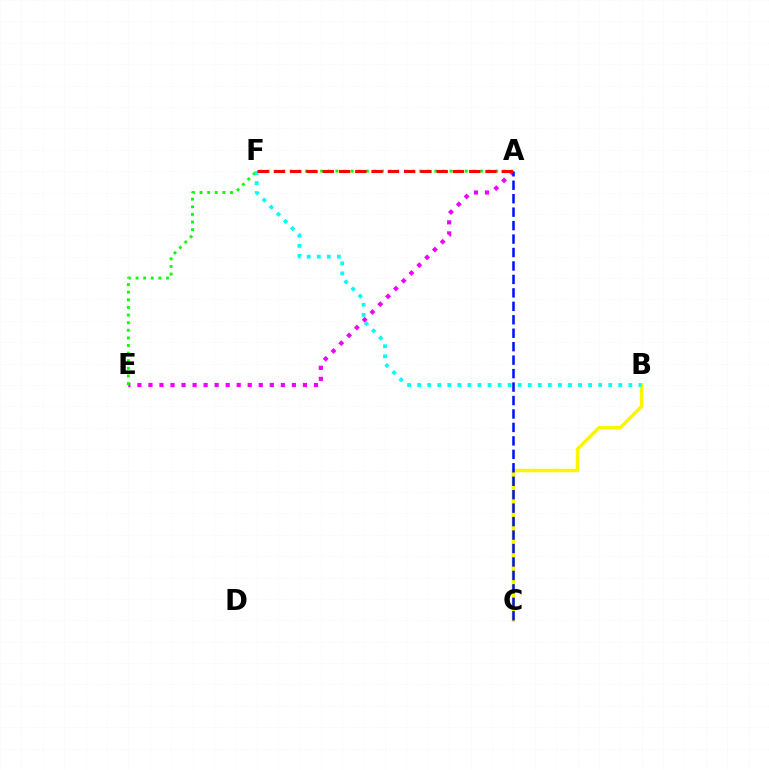{('B', 'C'): [{'color': '#fcf500', 'line_style': 'solid', 'thickness': 2.49}], ('A', 'E'): [{'color': '#ee00ff', 'line_style': 'dotted', 'thickness': 3.0}, {'color': '#08ff00', 'line_style': 'dotted', 'thickness': 2.07}], ('A', 'C'): [{'color': '#0010ff', 'line_style': 'dashed', 'thickness': 1.83}], ('B', 'F'): [{'color': '#00fff6', 'line_style': 'dotted', 'thickness': 2.73}], ('A', 'F'): [{'color': '#ff0000', 'line_style': 'dashed', 'thickness': 2.21}]}